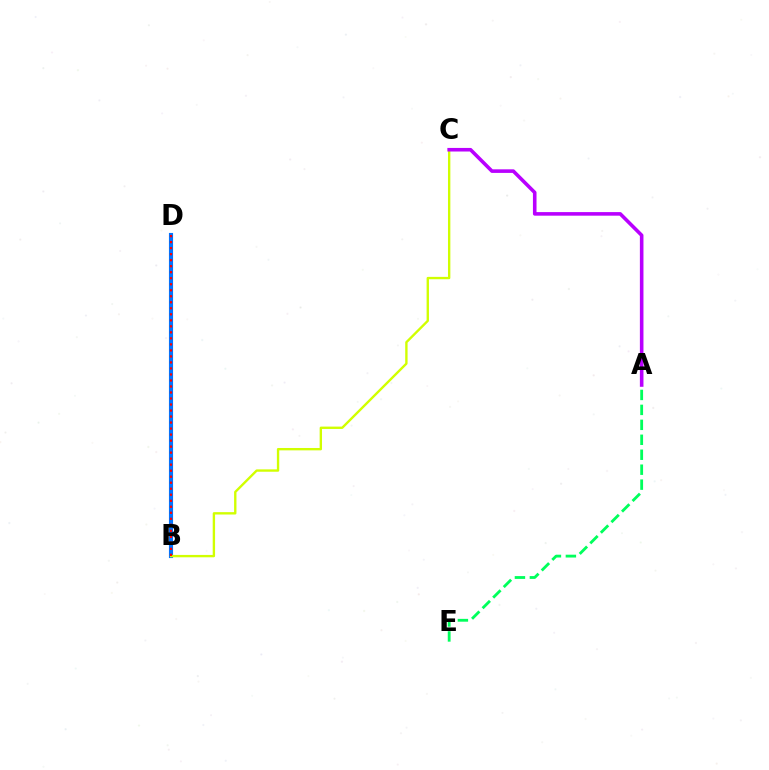{('B', 'D'): [{'color': '#0074ff', 'line_style': 'solid', 'thickness': 2.96}, {'color': '#ff0000', 'line_style': 'dotted', 'thickness': 1.63}], ('B', 'C'): [{'color': '#d1ff00', 'line_style': 'solid', 'thickness': 1.7}], ('A', 'E'): [{'color': '#00ff5c', 'line_style': 'dashed', 'thickness': 2.03}], ('A', 'C'): [{'color': '#b900ff', 'line_style': 'solid', 'thickness': 2.58}]}